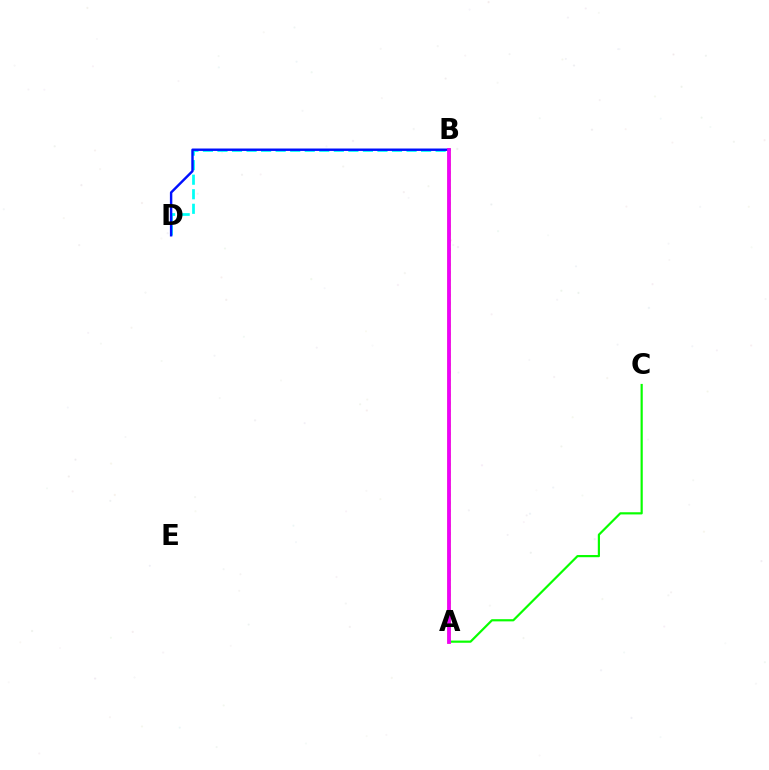{('A', 'B'): [{'color': '#ff0000', 'line_style': 'dotted', 'thickness': 2.09}, {'color': '#fcf500', 'line_style': 'solid', 'thickness': 2.61}, {'color': '#ee00ff', 'line_style': 'solid', 'thickness': 2.71}], ('A', 'C'): [{'color': '#08ff00', 'line_style': 'solid', 'thickness': 1.57}], ('B', 'D'): [{'color': '#00fff6', 'line_style': 'dashed', 'thickness': 1.98}, {'color': '#0010ff', 'line_style': 'solid', 'thickness': 1.75}]}